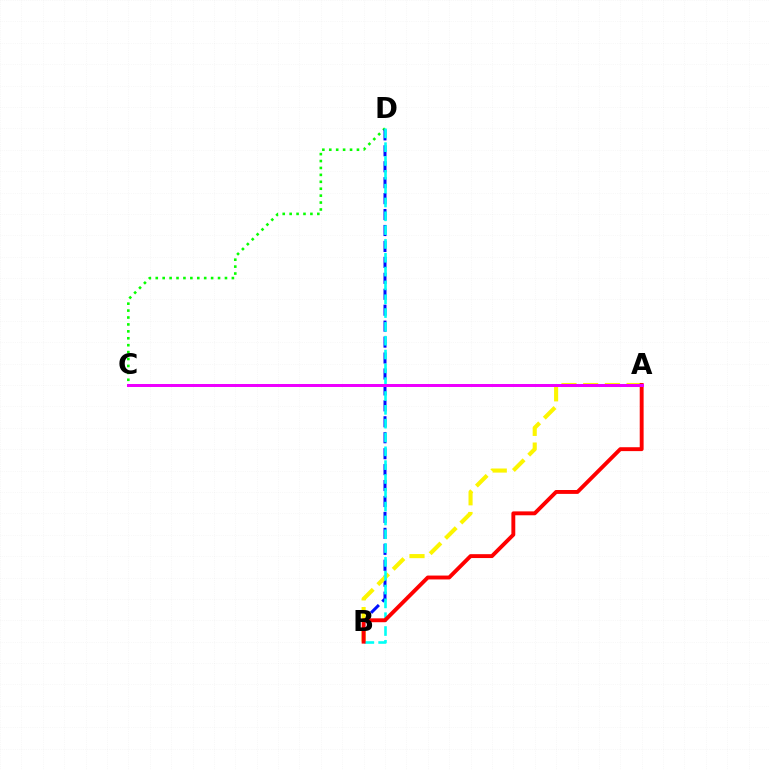{('C', 'D'): [{'color': '#08ff00', 'line_style': 'dotted', 'thickness': 1.88}], ('B', 'D'): [{'color': '#0010ff', 'line_style': 'dashed', 'thickness': 2.17}, {'color': '#00fff6', 'line_style': 'dashed', 'thickness': 1.88}], ('A', 'B'): [{'color': '#fcf500', 'line_style': 'dashed', 'thickness': 2.95}, {'color': '#ff0000', 'line_style': 'solid', 'thickness': 2.8}], ('A', 'C'): [{'color': '#ee00ff', 'line_style': 'solid', 'thickness': 2.16}]}